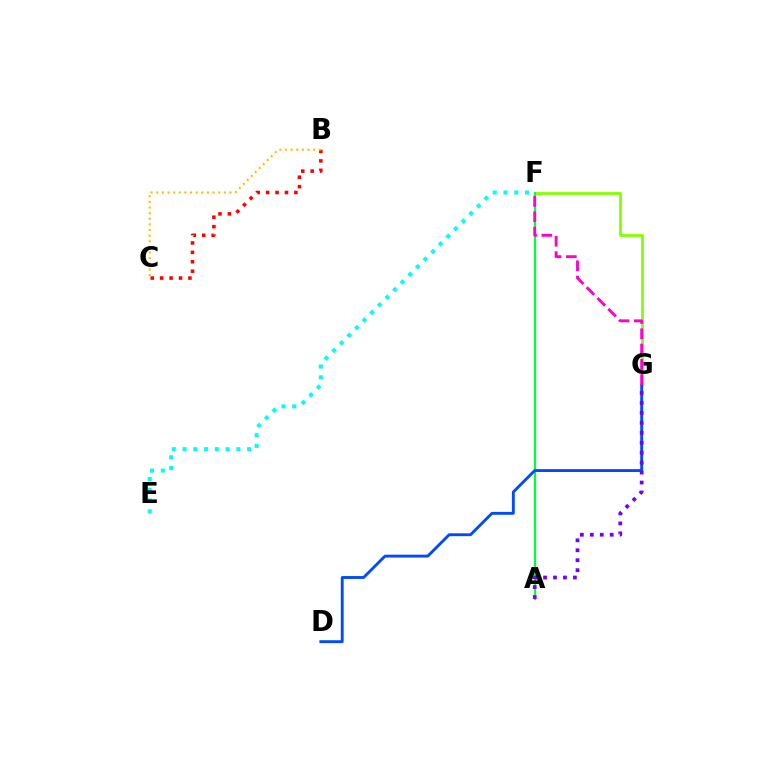{('B', 'C'): [{'color': '#ff0000', 'line_style': 'dotted', 'thickness': 2.56}, {'color': '#ffbd00', 'line_style': 'dotted', 'thickness': 1.53}], ('E', 'F'): [{'color': '#00fff6', 'line_style': 'dotted', 'thickness': 2.93}], ('F', 'G'): [{'color': '#84ff00', 'line_style': 'solid', 'thickness': 2.01}, {'color': '#ff00cf', 'line_style': 'dashed', 'thickness': 2.08}], ('A', 'F'): [{'color': '#00ff39', 'line_style': 'solid', 'thickness': 1.59}], ('D', 'G'): [{'color': '#004bff', 'line_style': 'solid', 'thickness': 2.07}], ('A', 'G'): [{'color': '#7200ff', 'line_style': 'dotted', 'thickness': 2.7}]}